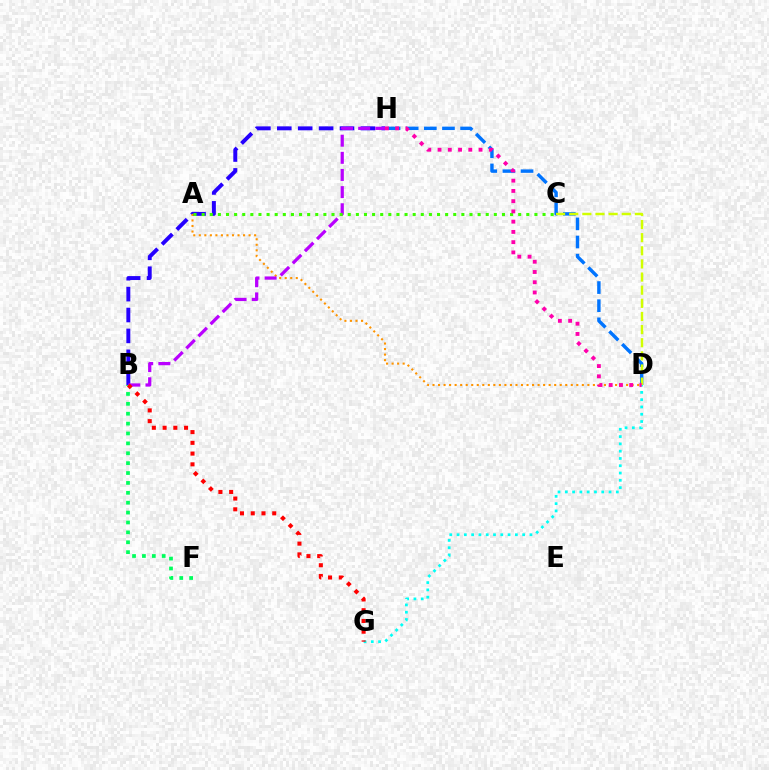{('B', 'H'): [{'color': '#2500ff', 'line_style': 'dashed', 'thickness': 2.84}, {'color': '#b900ff', 'line_style': 'dashed', 'thickness': 2.33}], ('D', 'H'): [{'color': '#0074ff', 'line_style': 'dashed', 'thickness': 2.46}, {'color': '#ff00ac', 'line_style': 'dotted', 'thickness': 2.78}], ('C', 'D'): [{'color': '#d1ff00', 'line_style': 'dashed', 'thickness': 1.78}], ('D', 'G'): [{'color': '#00fff6', 'line_style': 'dotted', 'thickness': 1.98}], ('A', 'D'): [{'color': '#ff9400', 'line_style': 'dotted', 'thickness': 1.5}], ('B', 'F'): [{'color': '#00ff5c', 'line_style': 'dotted', 'thickness': 2.69}], ('A', 'C'): [{'color': '#3dff00', 'line_style': 'dotted', 'thickness': 2.21}], ('B', 'G'): [{'color': '#ff0000', 'line_style': 'dotted', 'thickness': 2.92}]}